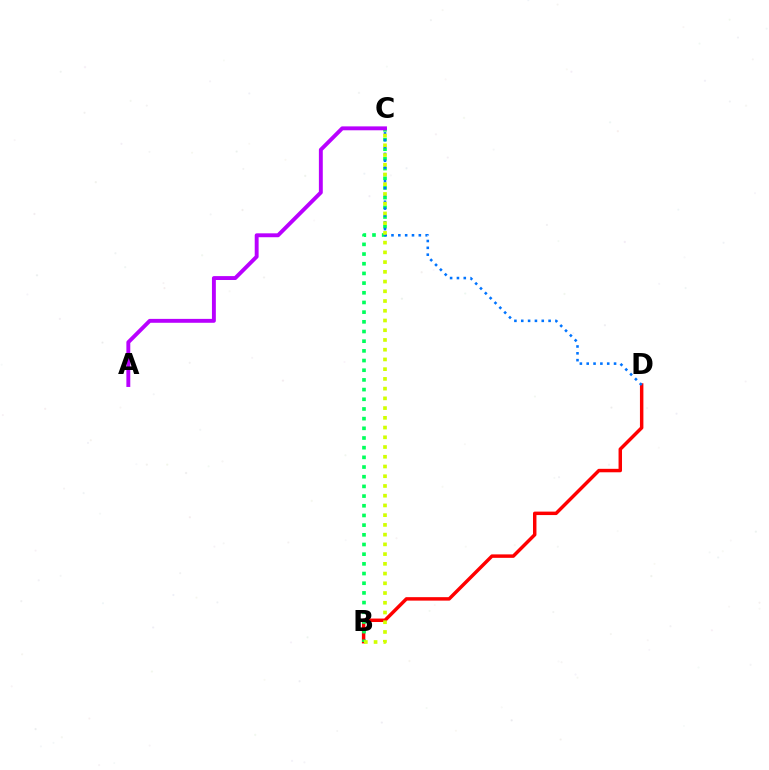{('B', 'D'): [{'color': '#ff0000', 'line_style': 'solid', 'thickness': 2.49}], ('B', 'C'): [{'color': '#00ff5c', 'line_style': 'dotted', 'thickness': 2.63}, {'color': '#d1ff00', 'line_style': 'dotted', 'thickness': 2.64}], ('C', 'D'): [{'color': '#0074ff', 'line_style': 'dotted', 'thickness': 1.86}], ('A', 'C'): [{'color': '#b900ff', 'line_style': 'solid', 'thickness': 2.81}]}